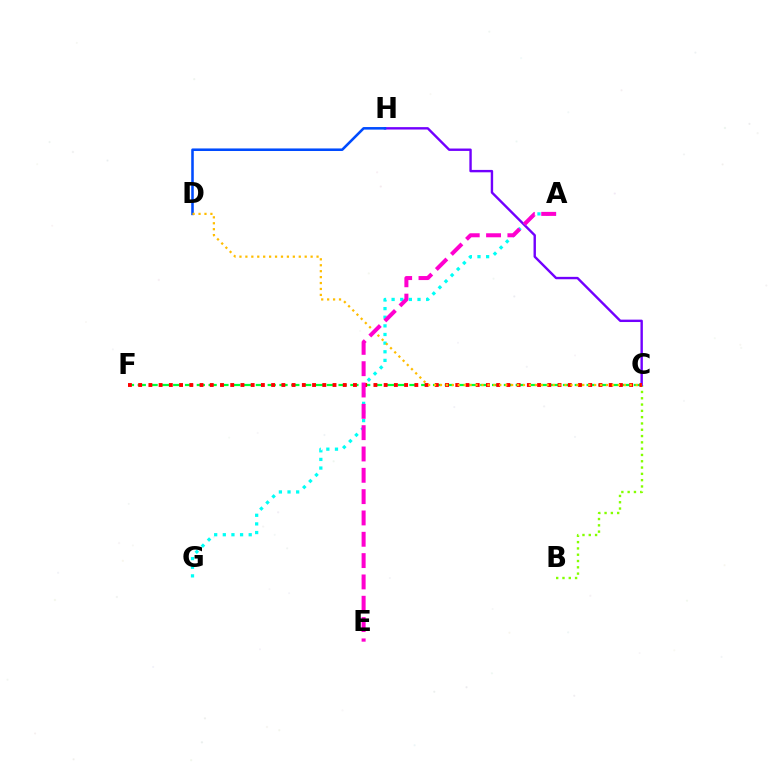{('B', 'C'): [{'color': '#84ff00', 'line_style': 'dotted', 'thickness': 1.71}], ('C', 'H'): [{'color': '#7200ff', 'line_style': 'solid', 'thickness': 1.73}], ('D', 'H'): [{'color': '#004bff', 'line_style': 'solid', 'thickness': 1.85}], ('C', 'F'): [{'color': '#00ff39', 'line_style': 'dashed', 'thickness': 1.6}, {'color': '#ff0000', 'line_style': 'dotted', 'thickness': 2.78}], ('A', 'G'): [{'color': '#00fff6', 'line_style': 'dotted', 'thickness': 2.35}], ('C', 'D'): [{'color': '#ffbd00', 'line_style': 'dotted', 'thickness': 1.61}], ('A', 'E'): [{'color': '#ff00cf', 'line_style': 'dashed', 'thickness': 2.9}]}